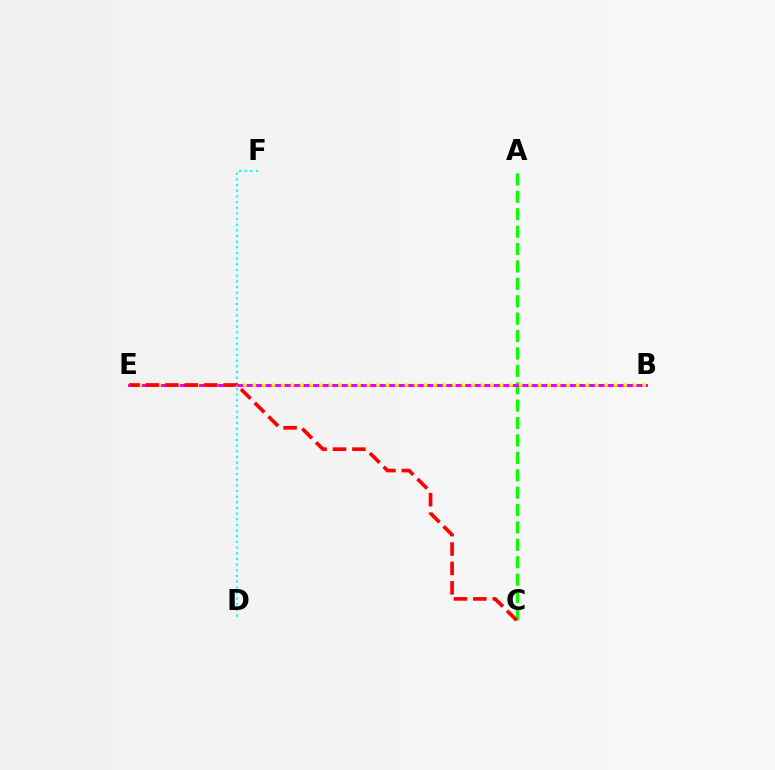{('A', 'C'): [{'color': '#08ff00', 'line_style': 'dashed', 'thickness': 2.36}], ('D', 'F'): [{'color': '#00fff6', 'line_style': 'dotted', 'thickness': 1.54}], ('B', 'E'): [{'color': '#0010ff', 'line_style': 'solid', 'thickness': 1.92}, {'color': '#ee00ff', 'line_style': 'solid', 'thickness': 2.09}, {'color': '#fcf500', 'line_style': 'dotted', 'thickness': 2.58}], ('C', 'E'): [{'color': '#ff0000', 'line_style': 'dashed', 'thickness': 2.64}]}